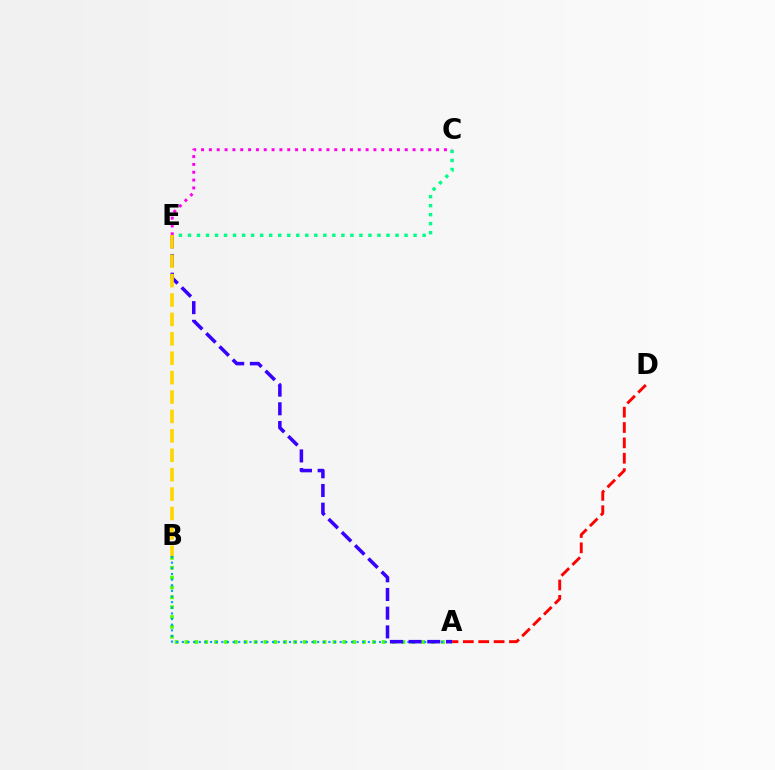{('A', 'B'): [{'color': '#4fff00', 'line_style': 'dotted', 'thickness': 2.68}, {'color': '#009eff', 'line_style': 'dotted', 'thickness': 1.53}], ('A', 'D'): [{'color': '#ff0000', 'line_style': 'dashed', 'thickness': 2.09}], ('C', 'E'): [{'color': '#00ff86', 'line_style': 'dotted', 'thickness': 2.45}, {'color': '#ff00ed', 'line_style': 'dotted', 'thickness': 2.13}], ('A', 'E'): [{'color': '#3700ff', 'line_style': 'dashed', 'thickness': 2.54}], ('B', 'E'): [{'color': '#ffd500', 'line_style': 'dashed', 'thickness': 2.64}]}